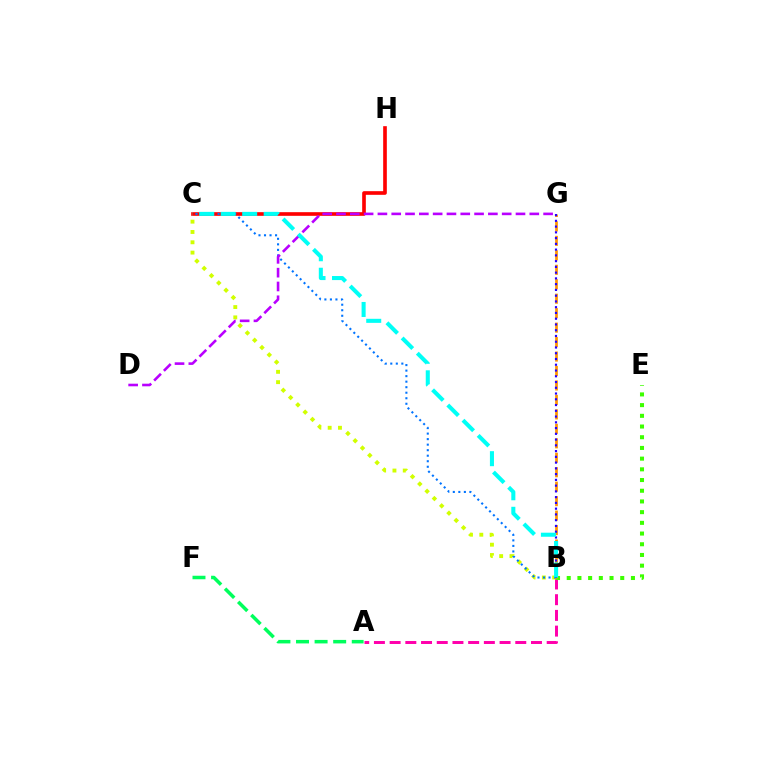{('A', 'B'): [{'color': '#ff00ac', 'line_style': 'dashed', 'thickness': 2.13}], ('C', 'H'): [{'color': '#ff0000', 'line_style': 'solid', 'thickness': 2.63}], ('B', 'E'): [{'color': '#3dff00', 'line_style': 'dotted', 'thickness': 2.91}], ('A', 'F'): [{'color': '#00ff5c', 'line_style': 'dashed', 'thickness': 2.52}], ('B', 'C'): [{'color': '#d1ff00', 'line_style': 'dotted', 'thickness': 2.8}, {'color': '#0074ff', 'line_style': 'dotted', 'thickness': 1.5}, {'color': '#00fff6', 'line_style': 'dashed', 'thickness': 2.92}], ('B', 'G'): [{'color': '#ff9400', 'line_style': 'dashed', 'thickness': 1.96}, {'color': '#2500ff', 'line_style': 'dotted', 'thickness': 1.56}], ('D', 'G'): [{'color': '#b900ff', 'line_style': 'dashed', 'thickness': 1.88}]}